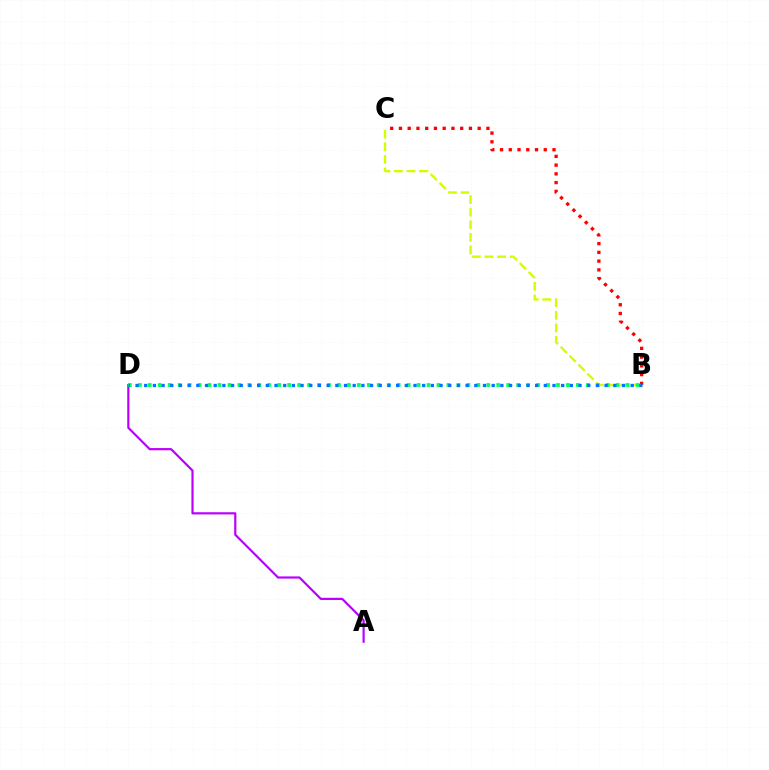{('A', 'D'): [{'color': '#b900ff', 'line_style': 'solid', 'thickness': 1.57}], ('B', 'C'): [{'color': '#d1ff00', 'line_style': 'dashed', 'thickness': 1.71}, {'color': '#ff0000', 'line_style': 'dotted', 'thickness': 2.38}], ('B', 'D'): [{'color': '#00ff5c', 'line_style': 'dotted', 'thickness': 2.7}, {'color': '#0074ff', 'line_style': 'dotted', 'thickness': 2.36}]}